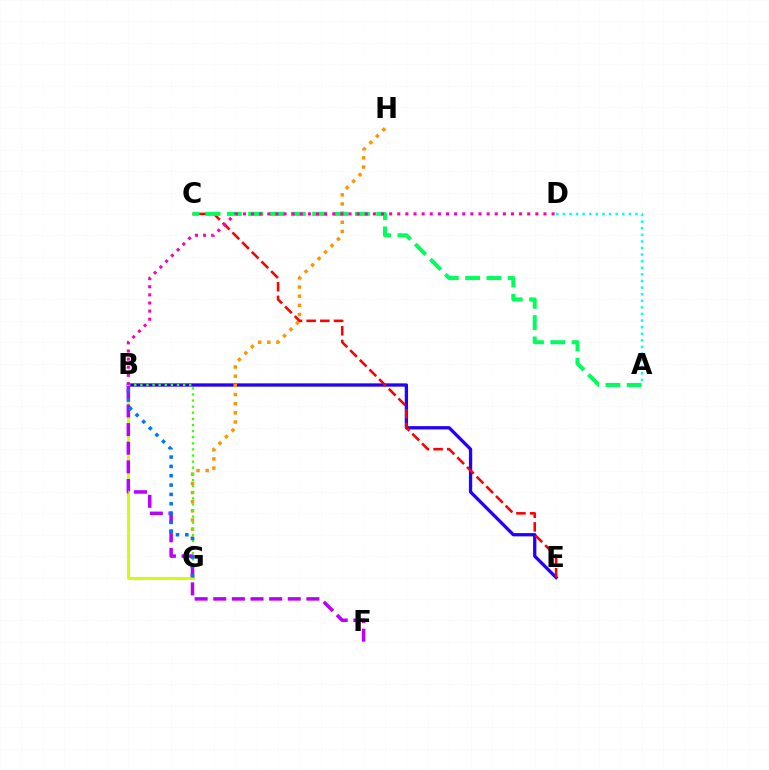{('B', 'E'): [{'color': '#2500ff', 'line_style': 'solid', 'thickness': 2.38}], ('B', 'G'): [{'color': '#d1ff00', 'line_style': 'solid', 'thickness': 2.12}, {'color': '#3dff00', 'line_style': 'dotted', 'thickness': 1.66}, {'color': '#0074ff', 'line_style': 'dotted', 'thickness': 2.54}], ('G', 'H'): [{'color': '#ff9400', 'line_style': 'dotted', 'thickness': 2.49}], ('C', 'E'): [{'color': '#ff0000', 'line_style': 'dashed', 'thickness': 1.86}], ('A', 'C'): [{'color': '#00ff5c', 'line_style': 'dashed', 'thickness': 2.9}], ('B', 'F'): [{'color': '#b900ff', 'line_style': 'dashed', 'thickness': 2.53}], ('A', 'D'): [{'color': '#00fff6', 'line_style': 'dotted', 'thickness': 1.79}], ('B', 'D'): [{'color': '#ff00ac', 'line_style': 'dotted', 'thickness': 2.21}]}